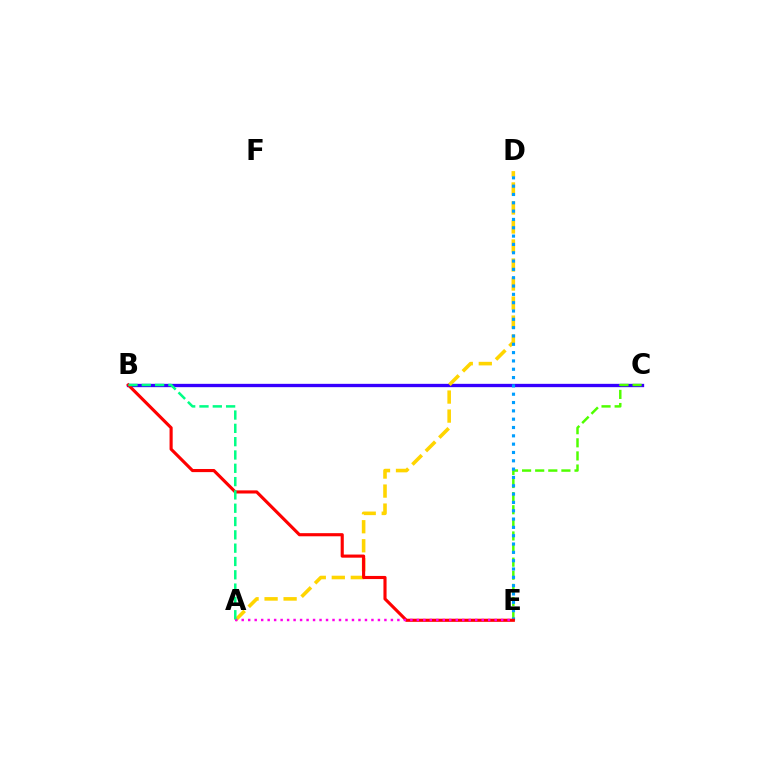{('B', 'C'): [{'color': '#3700ff', 'line_style': 'solid', 'thickness': 2.4}], ('C', 'E'): [{'color': '#4fff00', 'line_style': 'dashed', 'thickness': 1.78}], ('A', 'D'): [{'color': '#ffd500', 'line_style': 'dashed', 'thickness': 2.58}], ('D', 'E'): [{'color': '#009eff', 'line_style': 'dotted', 'thickness': 2.26}], ('B', 'E'): [{'color': '#ff0000', 'line_style': 'solid', 'thickness': 2.25}], ('A', 'E'): [{'color': '#ff00ed', 'line_style': 'dotted', 'thickness': 1.76}], ('A', 'B'): [{'color': '#00ff86', 'line_style': 'dashed', 'thickness': 1.81}]}